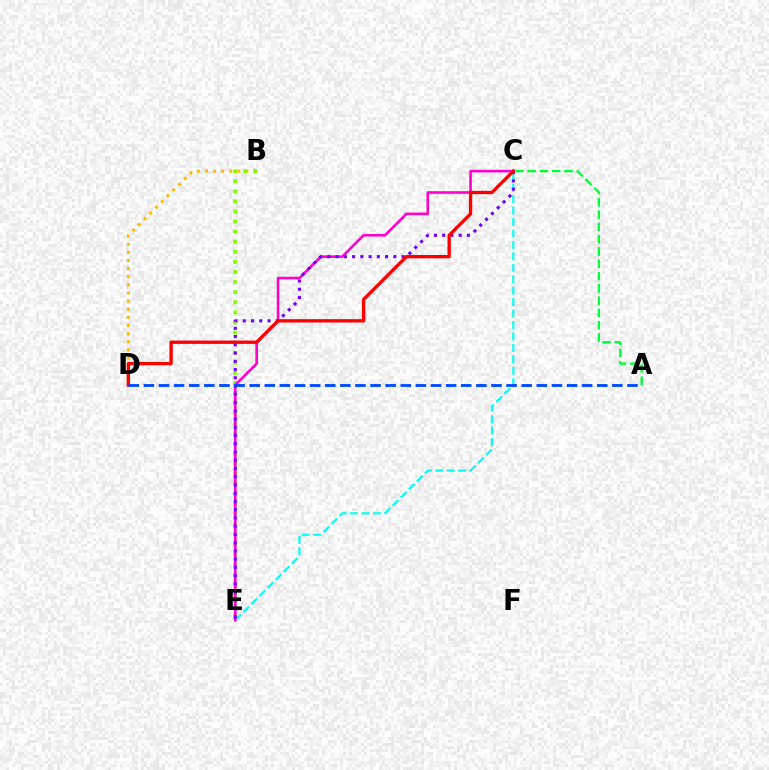{('B', 'D'): [{'color': '#ffbd00', 'line_style': 'dotted', 'thickness': 2.21}], ('C', 'E'): [{'color': '#00fff6', 'line_style': 'dashed', 'thickness': 1.55}, {'color': '#ff00cf', 'line_style': 'solid', 'thickness': 1.87}, {'color': '#7200ff', 'line_style': 'dotted', 'thickness': 2.24}], ('B', 'E'): [{'color': '#84ff00', 'line_style': 'dotted', 'thickness': 2.74}], ('C', 'D'): [{'color': '#ff0000', 'line_style': 'solid', 'thickness': 2.4}], ('A', 'D'): [{'color': '#004bff', 'line_style': 'dashed', 'thickness': 2.05}], ('A', 'C'): [{'color': '#00ff39', 'line_style': 'dashed', 'thickness': 1.67}]}